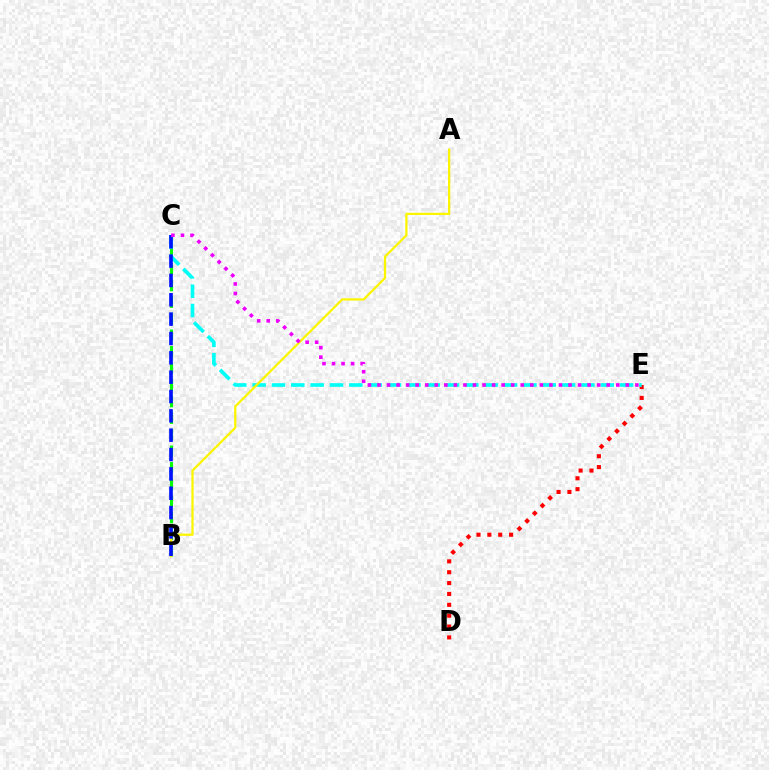{('D', 'E'): [{'color': '#ff0000', 'line_style': 'dotted', 'thickness': 2.95}], ('B', 'C'): [{'color': '#08ff00', 'line_style': 'dashed', 'thickness': 2.25}, {'color': '#0010ff', 'line_style': 'dashed', 'thickness': 2.63}], ('C', 'E'): [{'color': '#00fff6', 'line_style': 'dashed', 'thickness': 2.63}, {'color': '#ee00ff', 'line_style': 'dotted', 'thickness': 2.6}], ('A', 'B'): [{'color': '#fcf500', 'line_style': 'solid', 'thickness': 1.63}]}